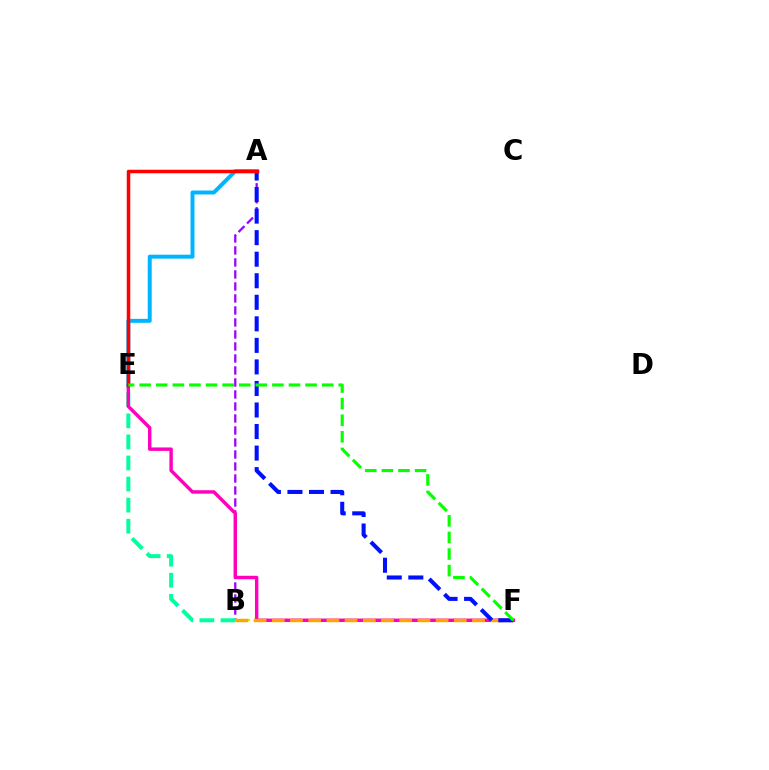{('A', 'B'): [{'color': '#9b00ff', 'line_style': 'dashed', 'thickness': 1.63}], ('B', 'F'): [{'color': '#b3ff00', 'line_style': 'dotted', 'thickness': 1.72}, {'color': '#ffa500', 'line_style': 'dashed', 'thickness': 2.47}], ('B', 'E'): [{'color': '#00ff9d', 'line_style': 'dashed', 'thickness': 2.86}], ('E', 'F'): [{'color': '#ff00bd', 'line_style': 'solid', 'thickness': 2.47}, {'color': '#08ff00', 'line_style': 'dashed', 'thickness': 2.25}], ('A', 'F'): [{'color': '#0010ff', 'line_style': 'dashed', 'thickness': 2.93}], ('A', 'E'): [{'color': '#00b5ff', 'line_style': 'solid', 'thickness': 2.85}, {'color': '#ff0000', 'line_style': 'solid', 'thickness': 2.52}]}